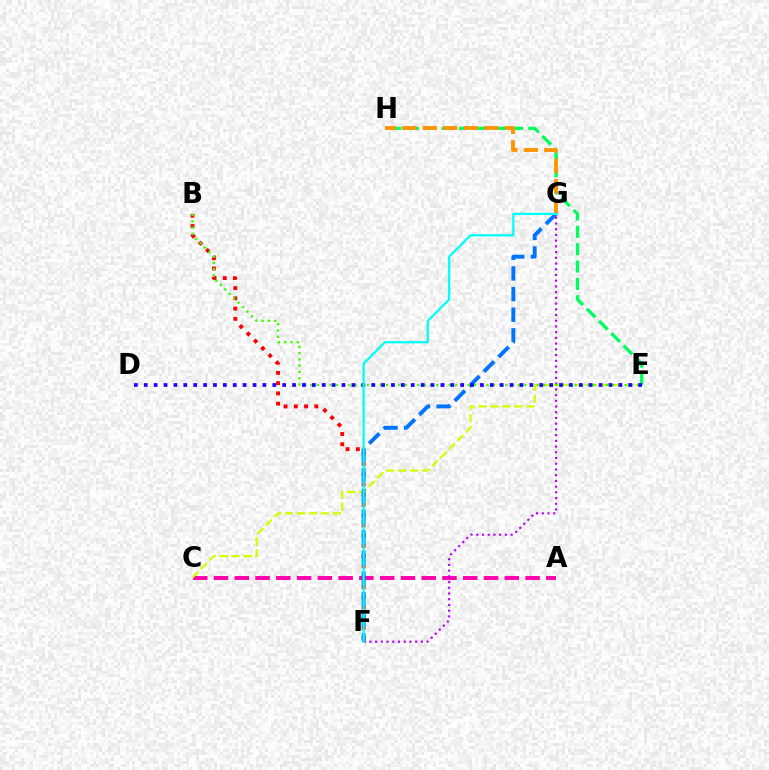{('A', 'C'): [{'color': '#ff00ac', 'line_style': 'dashed', 'thickness': 2.82}], ('E', 'H'): [{'color': '#00ff5c', 'line_style': 'dashed', 'thickness': 2.36}], ('C', 'E'): [{'color': '#d1ff00', 'line_style': 'dashed', 'thickness': 1.62}], ('B', 'F'): [{'color': '#ff0000', 'line_style': 'dotted', 'thickness': 2.79}], ('F', 'G'): [{'color': '#0074ff', 'line_style': 'dashed', 'thickness': 2.8}, {'color': '#b900ff', 'line_style': 'dotted', 'thickness': 1.55}, {'color': '#00fff6', 'line_style': 'solid', 'thickness': 1.63}], ('G', 'H'): [{'color': '#ff9400', 'line_style': 'dashed', 'thickness': 2.79}], ('B', 'E'): [{'color': '#3dff00', 'line_style': 'dotted', 'thickness': 1.71}], ('D', 'E'): [{'color': '#2500ff', 'line_style': 'dotted', 'thickness': 2.69}]}